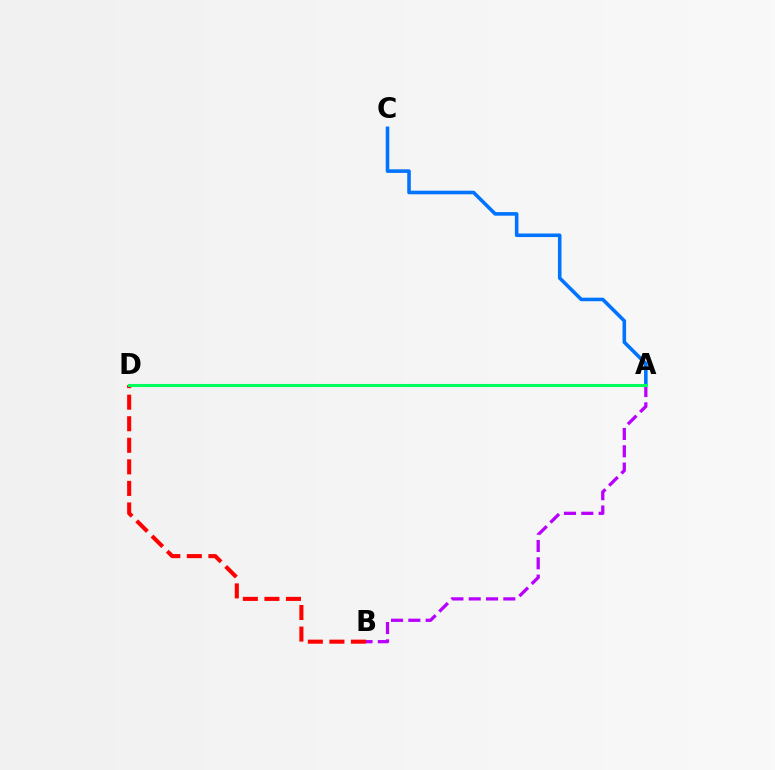{('A', 'B'): [{'color': '#b900ff', 'line_style': 'dashed', 'thickness': 2.35}], ('A', 'C'): [{'color': '#0074ff', 'line_style': 'solid', 'thickness': 2.58}], ('B', 'D'): [{'color': '#ff0000', 'line_style': 'dashed', 'thickness': 2.93}], ('A', 'D'): [{'color': '#d1ff00', 'line_style': 'solid', 'thickness': 2.03}, {'color': '#00ff5c', 'line_style': 'solid', 'thickness': 2.2}]}